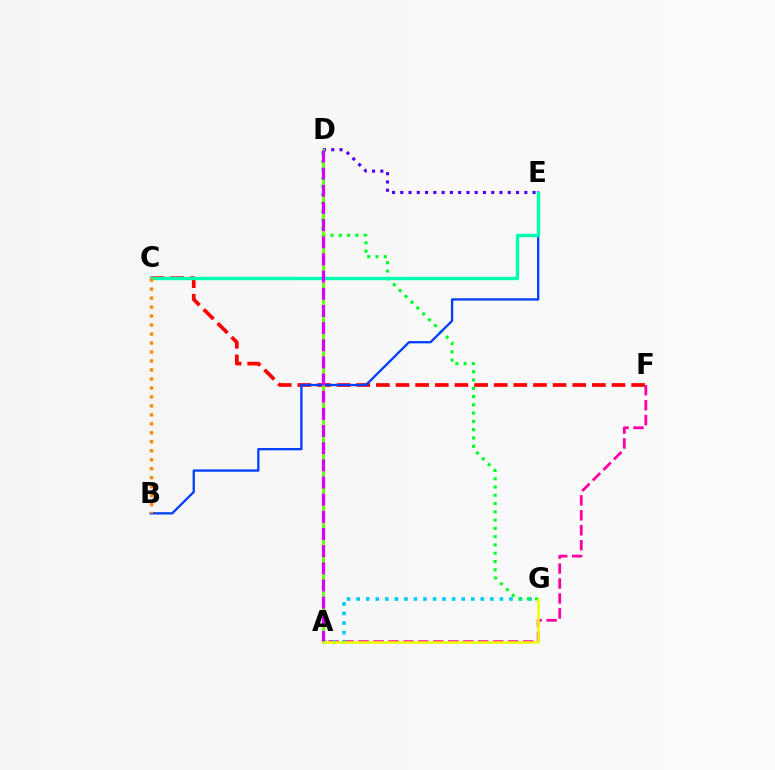{('C', 'F'): [{'color': '#ff0000', 'line_style': 'dashed', 'thickness': 2.67}], ('D', 'E'): [{'color': '#4f00ff', 'line_style': 'dotted', 'thickness': 2.25}], ('A', 'F'): [{'color': '#ff00a0', 'line_style': 'dashed', 'thickness': 2.03}], ('A', 'G'): [{'color': '#00c7ff', 'line_style': 'dotted', 'thickness': 2.59}, {'color': '#eeff00', 'line_style': 'solid', 'thickness': 1.81}], ('D', 'G'): [{'color': '#00ff27', 'line_style': 'dotted', 'thickness': 2.25}], ('B', 'E'): [{'color': '#003fff', 'line_style': 'solid', 'thickness': 1.66}], ('C', 'E'): [{'color': '#00ffaf', 'line_style': 'solid', 'thickness': 2.45}], ('A', 'D'): [{'color': '#66ff00', 'line_style': 'solid', 'thickness': 2.08}, {'color': '#d600ff', 'line_style': 'dashed', 'thickness': 2.33}], ('B', 'C'): [{'color': '#ff8800', 'line_style': 'dotted', 'thickness': 2.44}]}